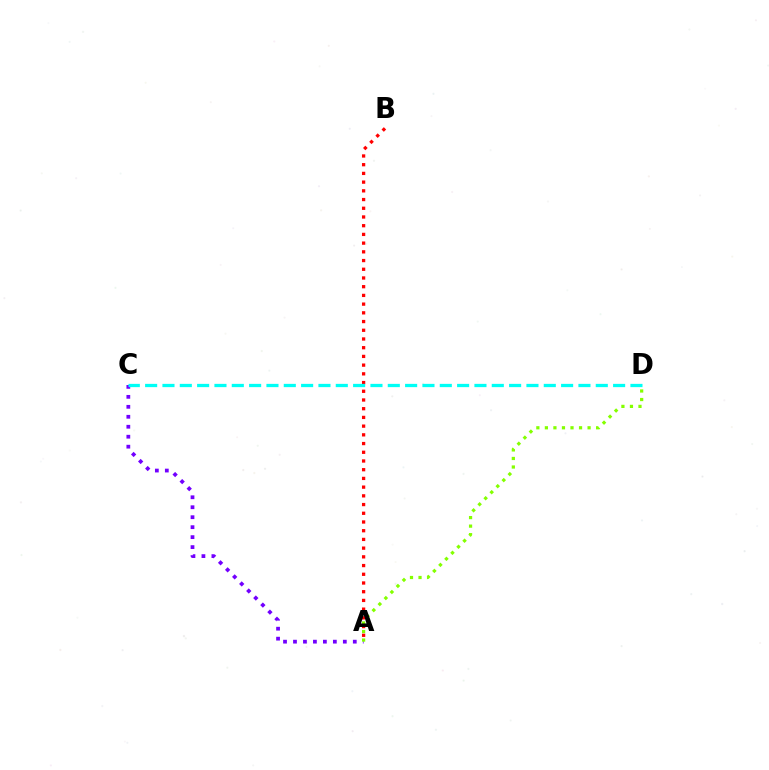{('A', 'C'): [{'color': '#7200ff', 'line_style': 'dotted', 'thickness': 2.71}], ('A', 'B'): [{'color': '#ff0000', 'line_style': 'dotted', 'thickness': 2.37}], ('A', 'D'): [{'color': '#84ff00', 'line_style': 'dotted', 'thickness': 2.32}], ('C', 'D'): [{'color': '#00fff6', 'line_style': 'dashed', 'thickness': 2.35}]}